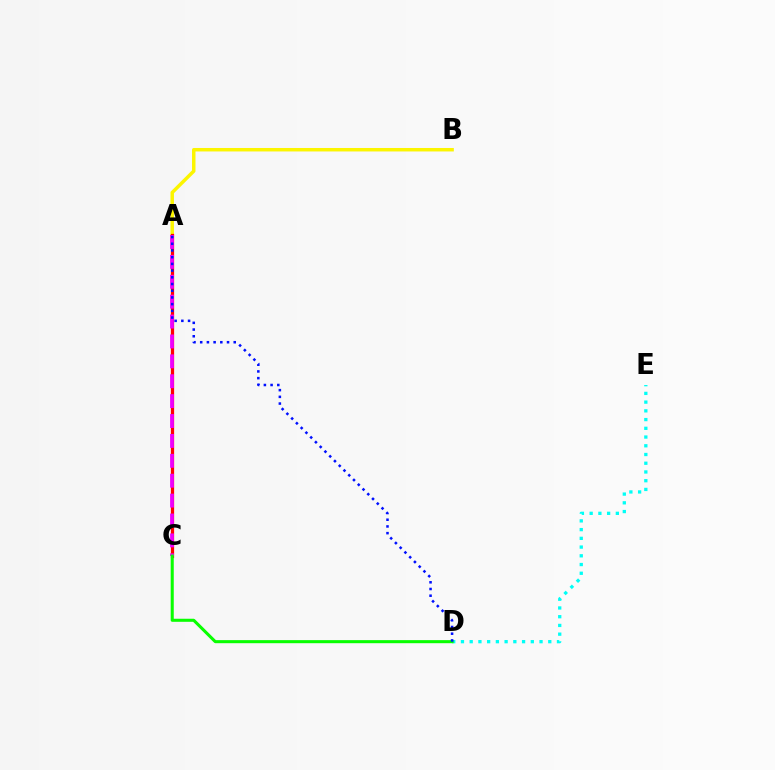{('A', 'B'): [{'color': '#fcf500', 'line_style': 'solid', 'thickness': 2.5}], ('A', 'C'): [{'color': '#ff0000', 'line_style': 'solid', 'thickness': 2.34}, {'color': '#ee00ff', 'line_style': 'dashed', 'thickness': 2.7}], ('D', 'E'): [{'color': '#00fff6', 'line_style': 'dotted', 'thickness': 2.37}], ('C', 'D'): [{'color': '#08ff00', 'line_style': 'solid', 'thickness': 2.2}], ('A', 'D'): [{'color': '#0010ff', 'line_style': 'dotted', 'thickness': 1.82}]}